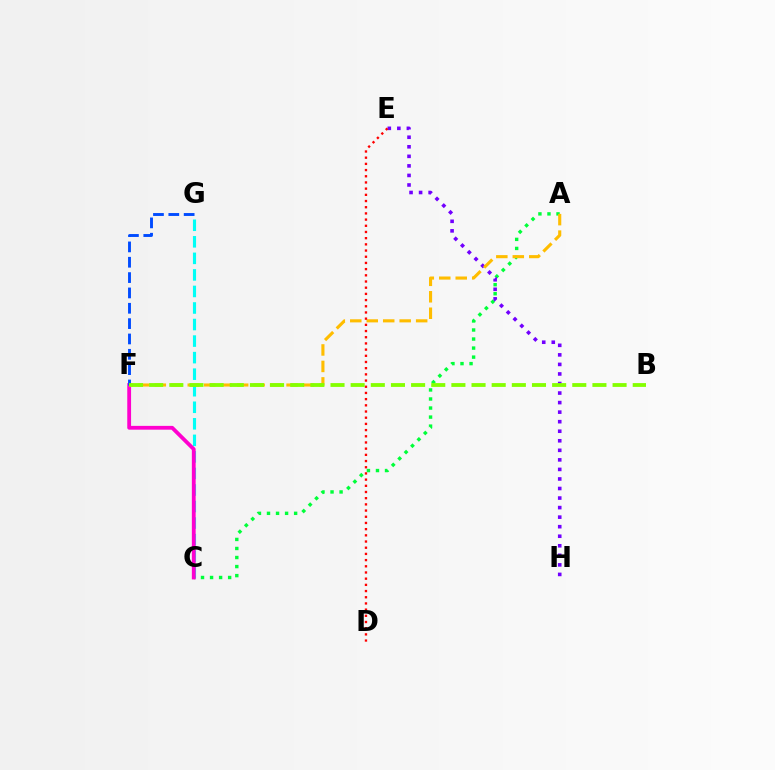{('C', 'G'): [{'color': '#00fff6', 'line_style': 'dashed', 'thickness': 2.25}], ('A', 'C'): [{'color': '#00ff39', 'line_style': 'dotted', 'thickness': 2.46}], ('E', 'H'): [{'color': '#7200ff', 'line_style': 'dotted', 'thickness': 2.59}], ('A', 'F'): [{'color': '#ffbd00', 'line_style': 'dashed', 'thickness': 2.24}], ('D', 'E'): [{'color': '#ff0000', 'line_style': 'dotted', 'thickness': 1.68}], ('C', 'F'): [{'color': '#ff00cf', 'line_style': 'solid', 'thickness': 2.74}], ('F', 'G'): [{'color': '#004bff', 'line_style': 'dashed', 'thickness': 2.08}], ('B', 'F'): [{'color': '#84ff00', 'line_style': 'dashed', 'thickness': 2.74}]}